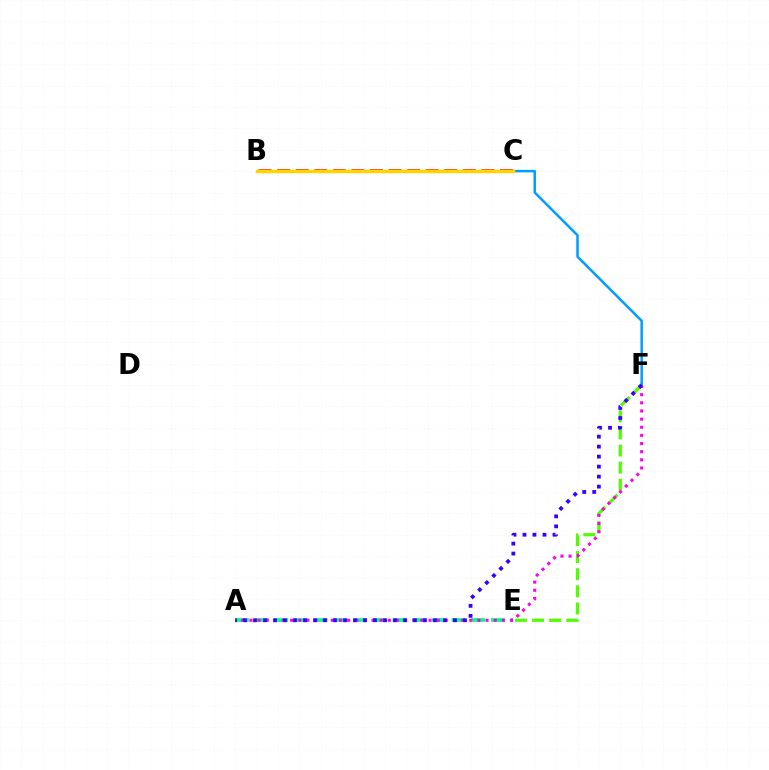{('E', 'F'): [{'color': '#4fff00', 'line_style': 'dashed', 'thickness': 2.32}], ('A', 'E'): [{'color': '#00ff86', 'line_style': 'dashed', 'thickness': 2.68}], ('A', 'F'): [{'color': '#ff00ed', 'line_style': 'dotted', 'thickness': 2.21}, {'color': '#3700ff', 'line_style': 'dotted', 'thickness': 2.72}], ('B', 'C'): [{'color': '#ff0000', 'line_style': 'dashed', 'thickness': 2.52}, {'color': '#ffd500', 'line_style': 'solid', 'thickness': 2.49}], ('C', 'F'): [{'color': '#009eff', 'line_style': 'solid', 'thickness': 1.8}]}